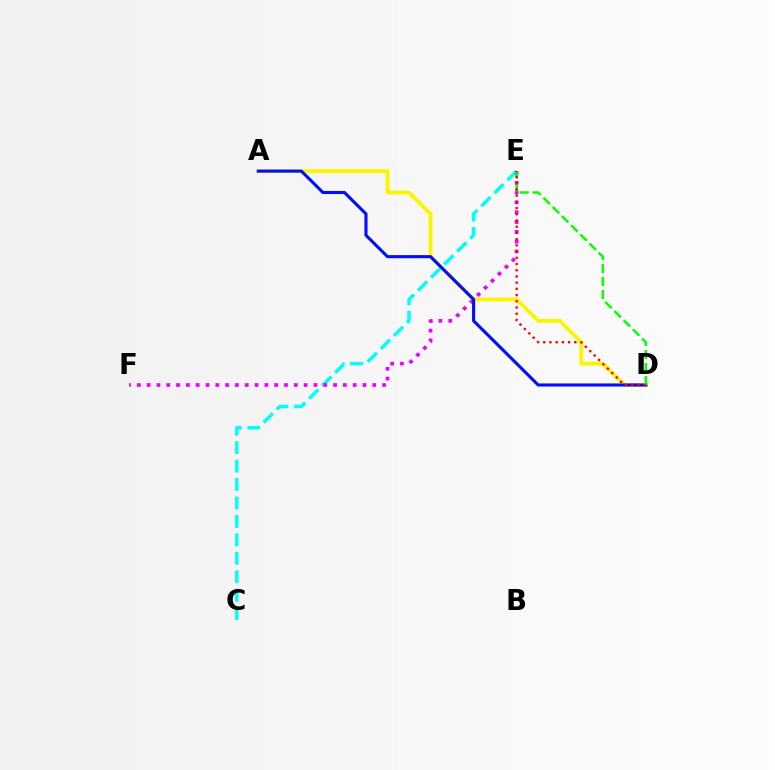{('C', 'E'): [{'color': '#00fff6', 'line_style': 'dashed', 'thickness': 2.51}], ('E', 'F'): [{'color': '#ee00ff', 'line_style': 'dotted', 'thickness': 2.67}], ('A', 'D'): [{'color': '#fcf500', 'line_style': 'solid', 'thickness': 2.79}, {'color': '#0010ff', 'line_style': 'solid', 'thickness': 2.24}], ('D', 'E'): [{'color': '#08ff00', 'line_style': 'dashed', 'thickness': 1.76}, {'color': '#ff0000', 'line_style': 'dotted', 'thickness': 1.69}]}